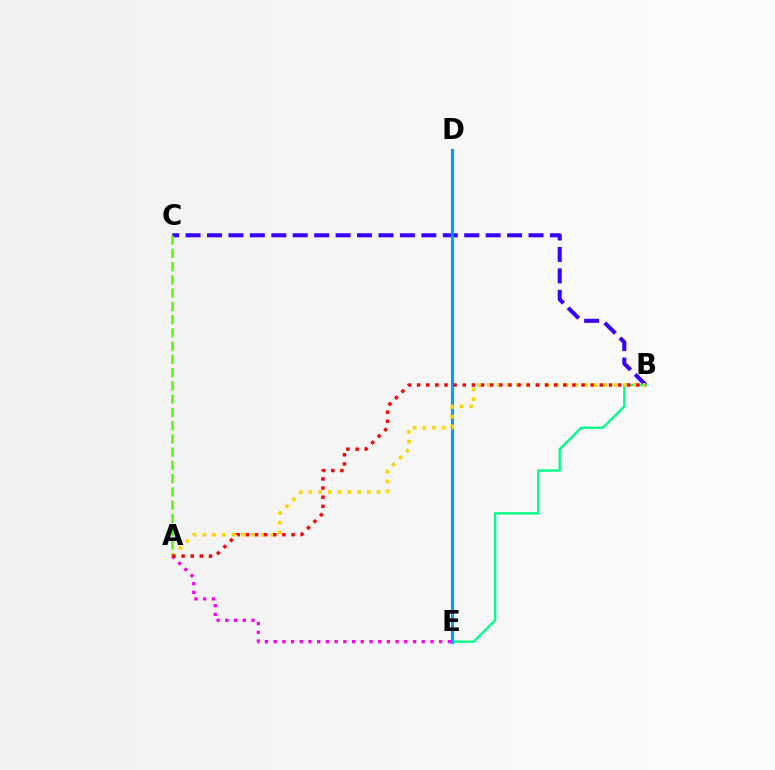{('B', 'C'): [{'color': '#3700ff', 'line_style': 'dashed', 'thickness': 2.91}], ('B', 'E'): [{'color': '#00ff86', 'line_style': 'solid', 'thickness': 1.7}], ('D', 'E'): [{'color': '#009eff', 'line_style': 'solid', 'thickness': 2.23}], ('A', 'E'): [{'color': '#ff00ed', 'line_style': 'dotted', 'thickness': 2.37}], ('A', 'B'): [{'color': '#ffd500', 'line_style': 'dotted', 'thickness': 2.65}, {'color': '#ff0000', 'line_style': 'dotted', 'thickness': 2.48}], ('A', 'C'): [{'color': '#4fff00', 'line_style': 'dashed', 'thickness': 1.8}]}